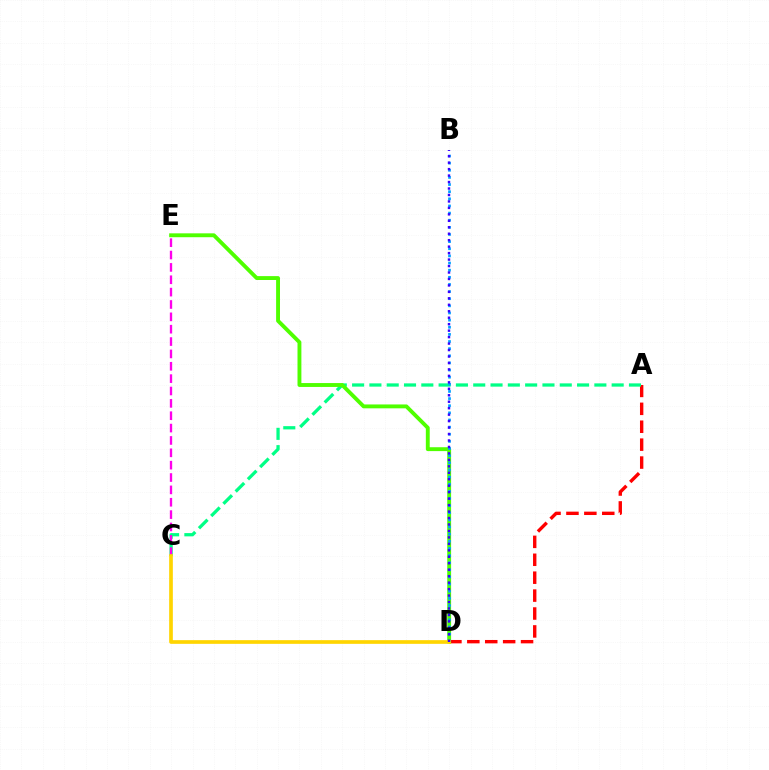{('A', 'D'): [{'color': '#ff0000', 'line_style': 'dashed', 'thickness': 2.43}], ('A', 'C'): [{'color': '#00ff86', 'line_style': 'dashed', 'thickness': 2.35}], ('D', 'E'): [{'color': '#4fff00', 'line_style': 'solid', 'thickness': 2.79}], ('C', 'E'): [{'color': '#ff00ed', 'line_style': 'dashed', 'thickness': 1.68}], ('B', 'D'): [{'color': '#009eff', 'line_style': 'dotted', 'thickness': 1.94}, {'color': '#3700ff', 'line_style': 'dotted', 'thickness': 1.76}], ('C', 'D'): [{'color': '#ffd500', 'line_style': 'solid', 'thickness': 2.65}]}